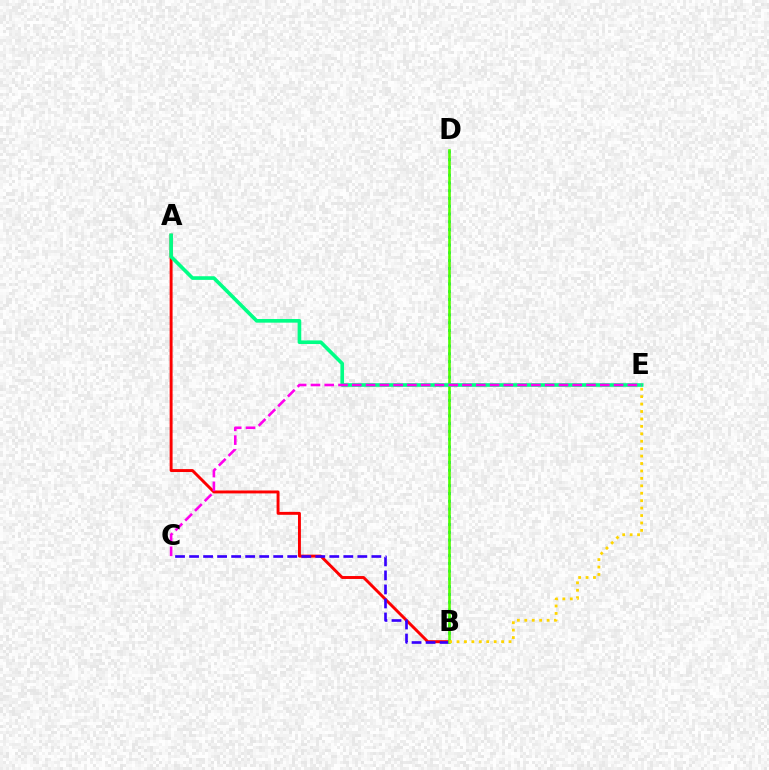{('B', 'D'): [{'color': '#009eff', 'line_style': 'dotted', 'thickness': 2.11}, {'color': '#4fff00', 'line_style': 'solid', 'thickness': 1.88}], ('A', 'B'): [{'color': '#ff0000', 'line_style': 'solid', 'thickness': 2.11}], ('B', 'C'): [{'color': '#3700ff', 'line_style': 'dashed', 'thickness': 1.9}], ('A', 'E'): [{'color': '#00ff86', 'line_style': 'solid', 'thickness': 2.62}], ('B', 'E'): [{'color': '#ffd500', 'line_style': 'dotted', 'thickness': 2.02}], ('C', 'E'): [{'color': '#ff00ed', 'line_style': 'dashed', 'thickness': 1.87}]}